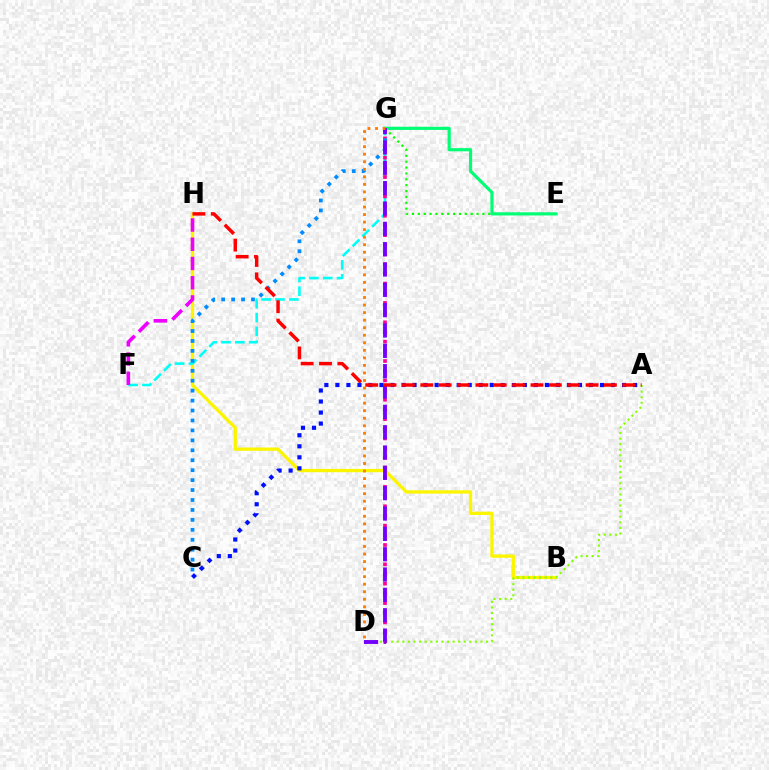{('E', 'G'): [{'color': '#08ff00', 'line_style': 'dotted', 'thickness': 1.6}, {'color': '#00ff74', 'line_style': 'solid', 'thickness': 2.28}], ('B', 'H'): [{'color': '#fcf500', 'line_style': 'solid', 'thickness': 2.37}], ('F', 'G'): [{'color': '#00fff6', 'line_style': 'dashed', 'thickness': 1.88}], ('A', 'C'): [{'color': '#0010ff', 'line_style': 'dotted', 'thickness': 3.0}], ('D', 'G'): [{'color': '#ff0094', 'line_style': 'dotted', 'thickness': 2.63}, {'color': '#7200ff', 'line_style': 'dashed', 'thickness': 2.76}, {'color': '#ff7c00', 'line_style': 'dotted', 'thickness': 2.05}], ('C', 'G'): [{'color': '#008cff', 'line_style': 'dotted', 'thickness': 2.7}], ('A', 'D'): [{'color': '#84ff00', 'line_style': 'dotted', 'thickness': 1.52}], ('F', 'H'): [{'color': '#ee00ff', 'line_style': 'dashed', 'thickness': 2.61}], ('A', 'H'): [{'color': '#ff0000', 'line_style': 'dashed', 'thickness': 2.49}]}